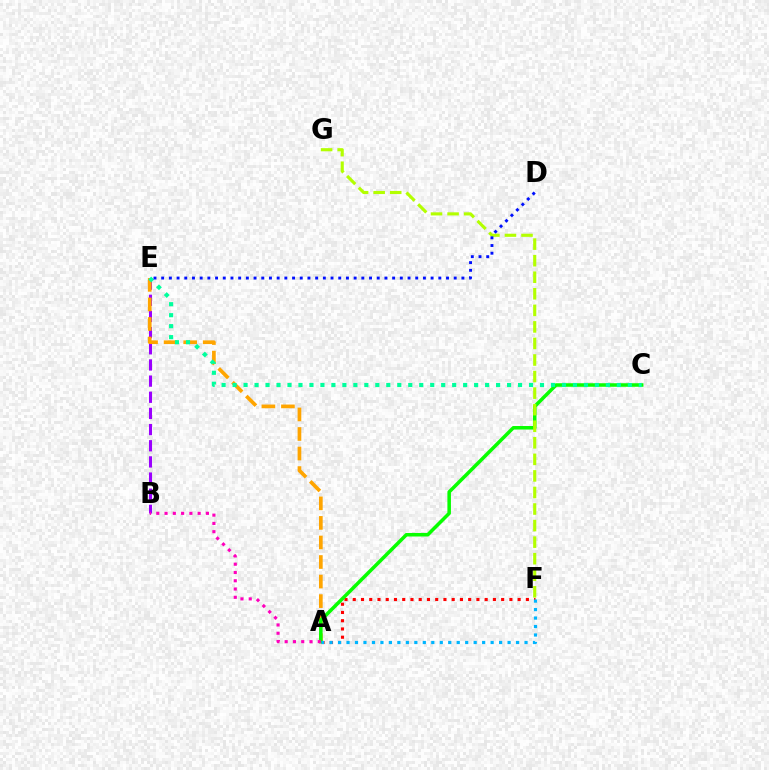{('B', 'E'): [{'color': '#9b00ff', 'line_style': 'dashed', 'thickness': 2.2}], ('A', 'E'): [{'color': '#ffa500', 'line_style': 'dashed', 'thickness': 2.66}], ('A', 'F'): [{'color': '#ff0000', 'line_style': 'dotted', 'thickness': 2.24}, {'color': '#00b5ff', 'line_style': 'dotted', 'thickness': 2.3}], ('A', 'C'): [{'color': '#08ff00', 'line_style': 'solid', 'thickness': 2.54}], ('C', 'E'): [{'color': '#00ff9d', 'line_style': 'dotted', 'thickness': 2.98}], ('A', 'B'): [{'color': '#ff00bd', 'line_style': 'dotted', 'thickness': 2.25}], ('F', 'G'): [{'color': '#b3ff00', 'line_style': 'dashed', 'thickness': 2.25}], ('D', 'E'): [{'color': '#0010ff', 'line_style': 'dotted', 'thickness': 2.09}]}